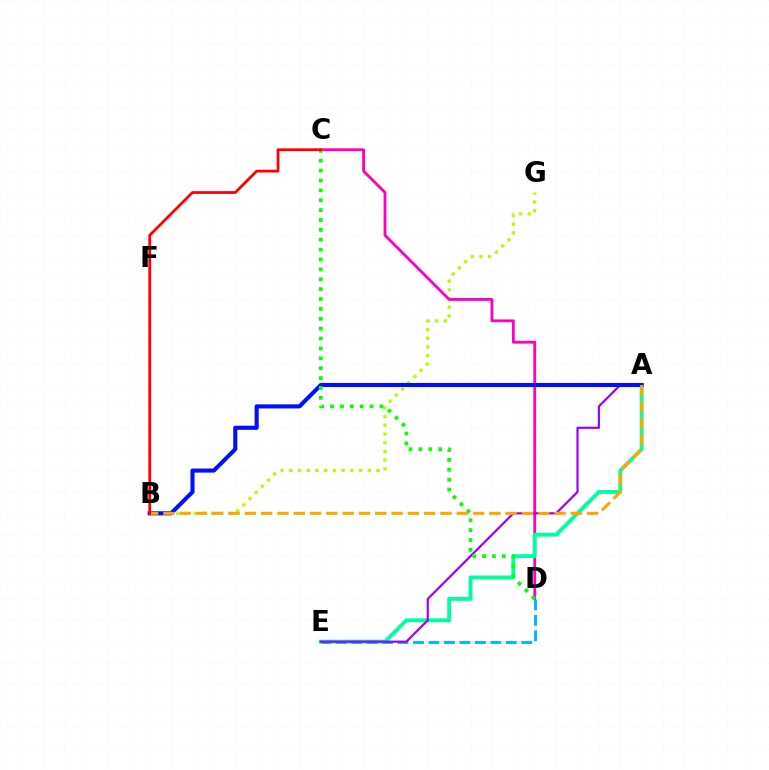{('B', 'G'): [{'color': '#b3ff00', 'line_style': 'dotted', 'thickness': 2.37}], ('C', 'D'): [{'color': '#ff00bd', 'line_style': 'solid', 'thickness': 2.04}, {'color': '#08ff00', 'line_style': 'dotted', 'thickness': 2.68}], ('A', 'E'): [{'color': '#00ff9d', 'line_style': 'solid', 'thickness': 2.81}, {'color': '#9b00ff', 'line_style': 'solid', 'thickness': 1.58}], ('D', 'E'): [{'color': '#00b5ff', 'line_style': 'dashed', 'thickness': 2.1}], ('A', 'B'): [{'color': '#0010ff', 'line_style': 'solid', 'thickness': 2.95}, {'color': '#ffa500', 'line_style': 'dashed', 'thickness': 2.21}], ('B', 'C'): [{'color': '#ff0000', 'line_style': 'solid', 'thickness': 2.0}]}